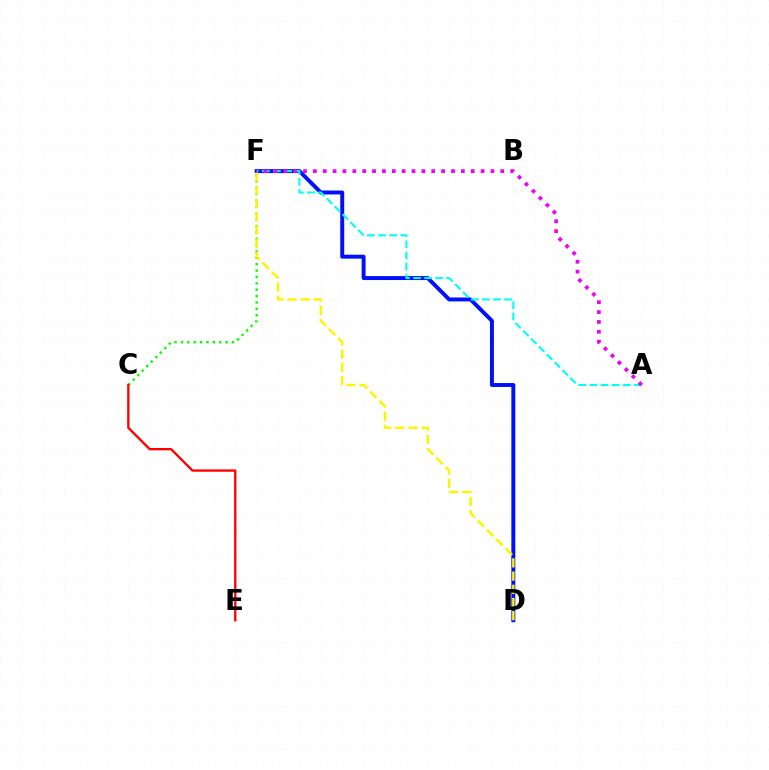{('D', 'F'): [{'color': '#0010ff', 'line_style': 'solid', 'thickness': 2.84}, {'color': '#fcf500', 'line_style': 'dashed', 'thickness': 1.79}], ('A', 'F'): [{'color': '#00fff6', 'line_style': 'dashed', 'thickness': 1.51}, {'color': '#ee00ff', 'line_style': 'dotted', 'thickness': 2.68}], ('C', 'F'): [{'color': '#08ff00', 'line_style': 'dotted', 'thickness': 1.73}], ('C', 'E'): [{'color': '#ff0000', 'line_style': 'solid', 'thickness': 1.68}]}